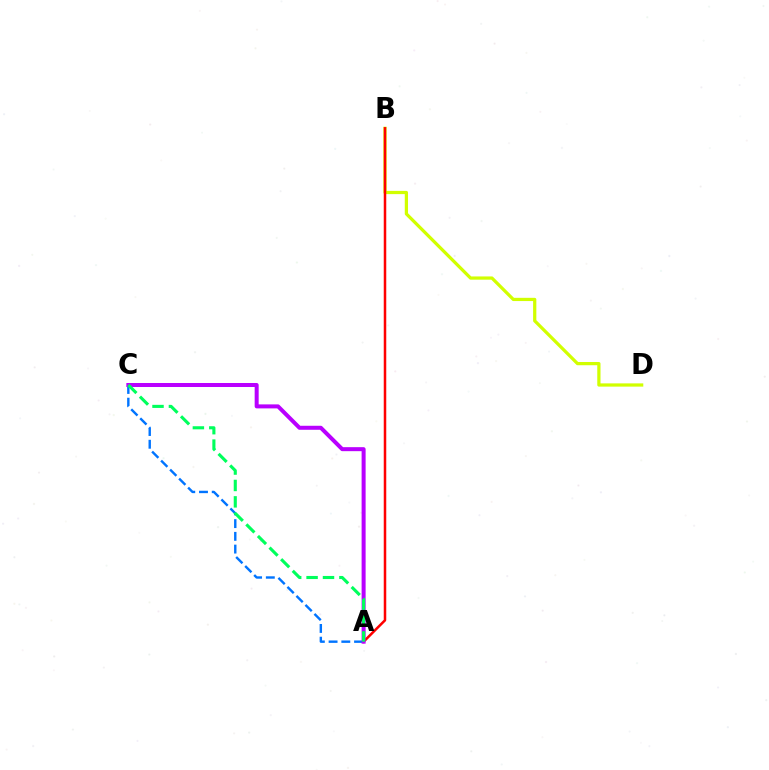{('B', 'D'): [{'color': '#d1ff00', 'line_style': 'solid', 'thickness': 2.33}], ('A', 'B'): [{'color': '#ff0000', 'line_style': 'solid', 'thickness': 1.81}], ('A', 'C'): [{'color': '#0074ff', 'line_style': 'dashed', 'thickness': 1.73}, {'color': '#b900ff', 'line_style': 'solid', 'thickness': 2.88}, {'color': '#00ff5c', 'line_style': 'dashed', 'thickness': 2.23}]}